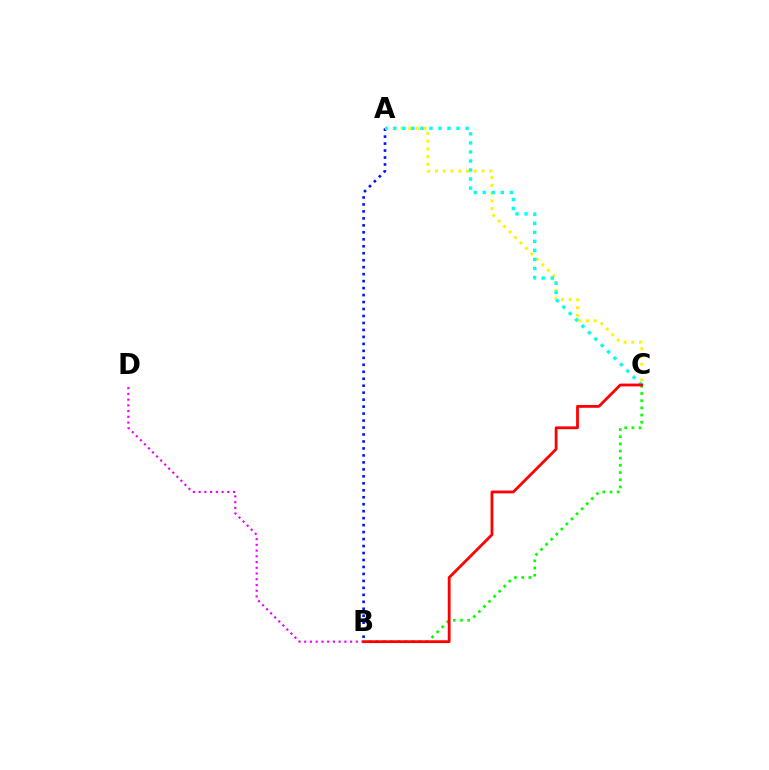{('A', 'C'): [{'color': '#fcf500', 'line_style': 'dotted', 'thickness': 2.1}, {'color': '#00fff6', 'line_style': 'dotted', 'thickness': 2.45}], ('B', 'D'): [{'color': '#ee00ff', 'line_style': 'dotted', 'thickness': 1.56}], ('A', 'B'): [{'color': '#0010ff', 'line_style': 'dotted', 'thickness': 1.89}], ('B', 'C'): [{'color': '#08ff00', 'line_style': 'dotted', 'thickness': 1.95}, {'color': '#ff0000', 'line_style': 'solid', 'thickness': 2.01}]}